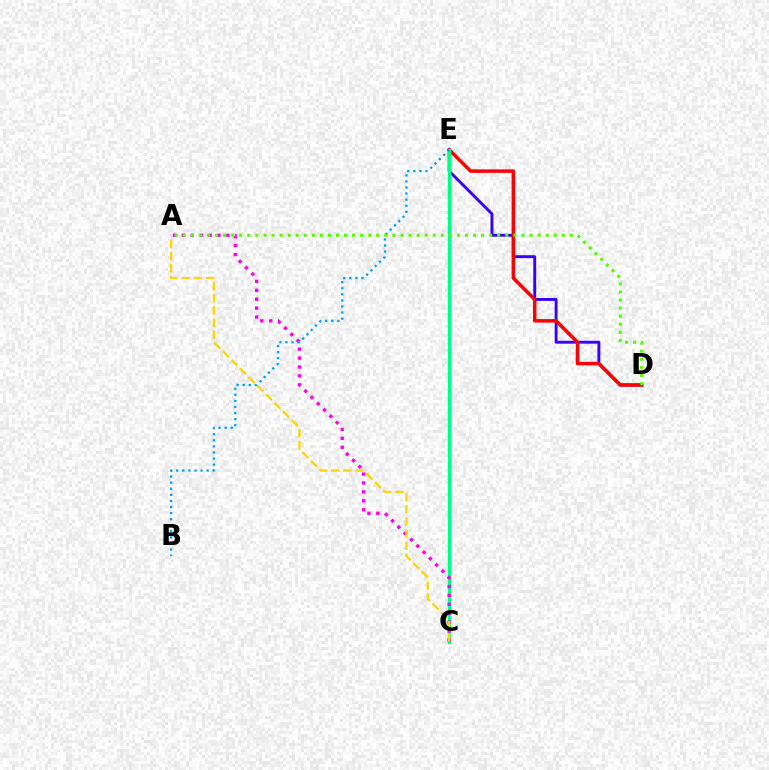{('D', 'E'): [{'color': '#3700ff', 'line_style': 'solid', 'thickness': 2.08}, {'color': '#ff0000', 'line_style': 'solid', 'thickness': 2.51}], ('C', 'E'): [{'color': '#00ff86', 'line_style': 'solid', 'thickness': 2.42}], ('A', 'C'): [{'color': '#ff00ed', 'line_style': 'dotted', 'thickness': 2.42}, {'color': '#ffd500', 'line_style': 'dashed', 'thickness': 1.65}], ('B', 'E'): [{'color': '#009eff', 'line_style': 'dotted', 'thickness': 1.65}], ('A', 'D'): [{'color': '#4fff00', 'line_style': 'dotted', 'thickness': 2.19}]}